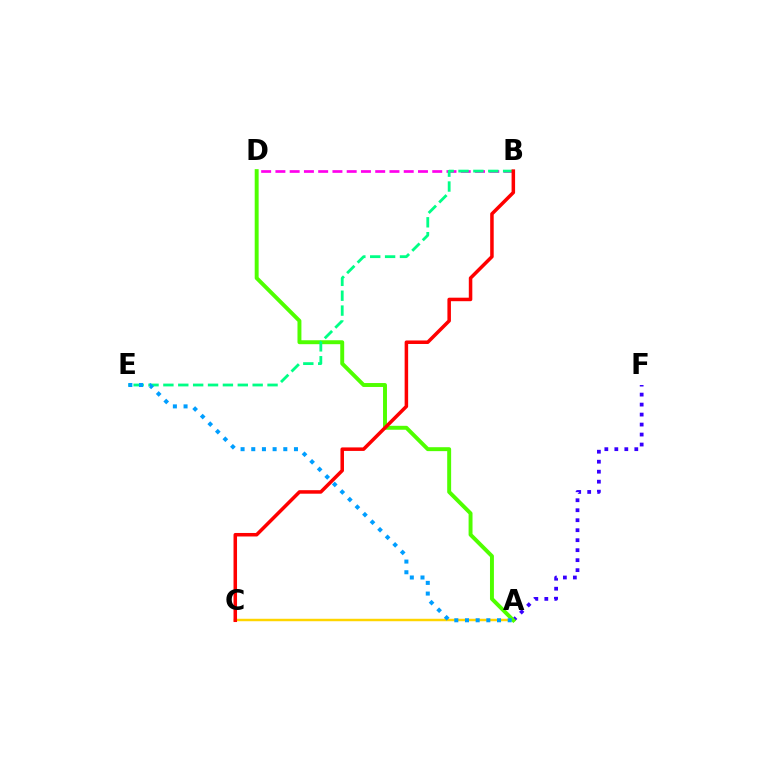{('A', 'C'): [{'color': '#ffd500', 'line_style': 'solid', 'thickness': 1.77}], ('A', 'F'): [{'color': '#3700ff', 'line_style': 'dotted', 'thickness': 2.71}], ('A', 'D'): [{'color': '#4fff00', 'line_style': 'solid', 'thickness': 2.83}], ('B', 'D'): [{'color': '#ff00ed', 'line_style': 'dashed', 'thickness': 1.94}], ('B', 'E'): [{'color': '#00ff86', 'line_style': 'dashed', 'thickness': 2.02}], ('B', 'C'): [{'color': '#ff0000', 'line_style': 'solid', 'thickness': 2.53}], ('A', 'E'): [{'color': '#009eff', 'line_style': 'dotted', 'thickness': 2.9}]}